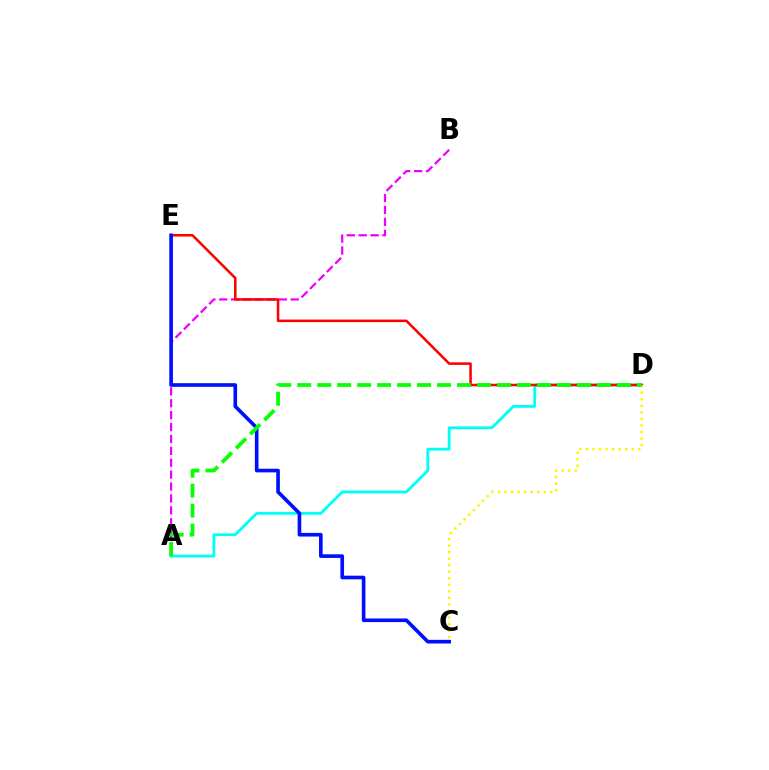{('A', 'D'): [{'color': '#00fff6', 'line_style': 'solid', 'thickness': 2.03}, {'color': '#08ff00', 'line_style': 'dashed', 'thickness': 2.71}], ('A', 'B'): [{'color': '#ee00ff', 'line_style': 'dashed', 'thickness': 1.62}], ('D', 'E'): [{'color': '#ff0000', 'line_style': 'solid', 'thickness': 1.83}], ('C', 'D'): [{'color': '#fcf500', 'line_style': 'dotted', 'thickness': 1.78}], ('C', 'E'): [{'color': '#0010ff', 'line_style': 'solid', 'thickness': 2.63}]}